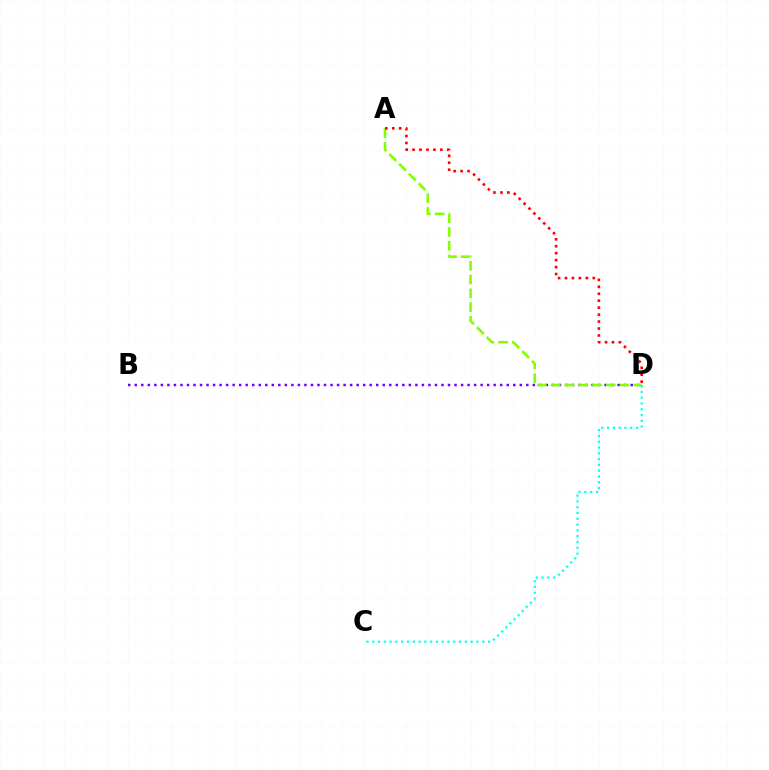{('B', 'D'): [{'color': '#7200ff', 'line_style': 'dotted', 'thickness': 1.77}], ('A', 'D'): [{'color': '#84ff00', 'line_style': 'dashed', 'thickness': 1.87}, {'color': '#ff0000', 'line_style': 'dotted', 'thickness': 1.89}], ('C', 'D'): [{'color': '#00fff6', 'line_style': 'dotted', 'thickness': 1.57}]}